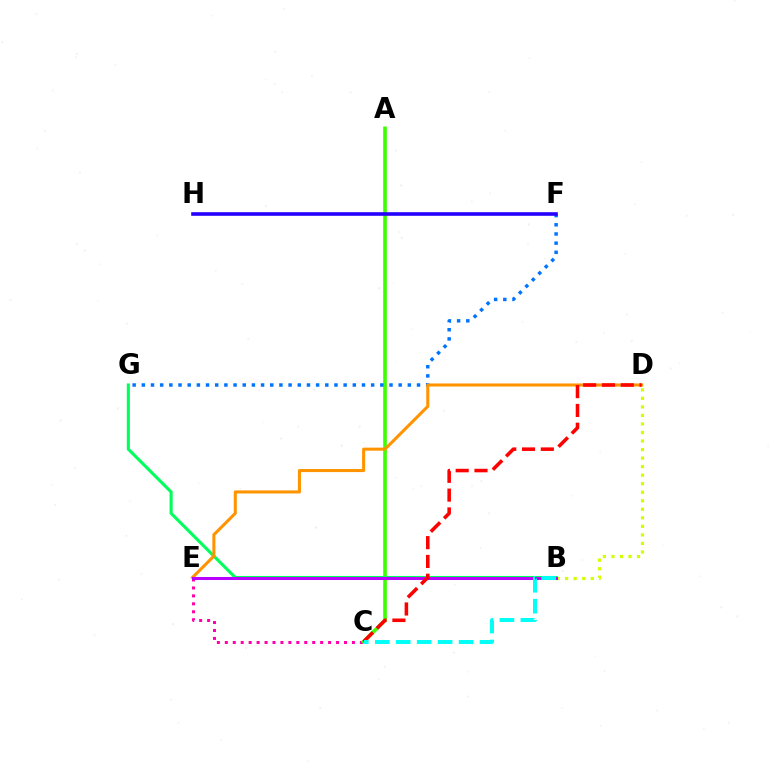{('C', 'E'): [{'color': '#ff00ac', 'line_style': 'dotted', 'thickness': 2.16}], ('A', 'C'): [{'color': '#3dff00', 'line_style': 'solid', 'thickness': 2.61}], ('B', 'D'): [{'color': '#d1ff00', 'line_style': 'dotted', 'thickness': 2.32}], ('B', 'G'): [{'color': '#00ff5c', 'line_style': 'solid', 'thickness': 2.23}], ('F', 'G'): [{'color': '#0074ff', 'line_style': 'dotted', 'thickness': 2.49}], ('F', 'H'): [{'color': '#2500ff', 'line_style': 'solid', 'thickness': 2.59}], ('D', 'E'): [{'color': '#ff9400', 'line_style': 'solid', 'thickness': 2.2}], ('B', 'E'): [{'color': '#b900ff', 'line_style': 'solid', 'thickness': 2.17}], ('C', 'D'): [{'color': '#ff0000', 'line_style': 'dashed', 'thickness': 2.55}], ('B', 'C'): [{'color': '#00fff6', 'line_style': 'dashed', 'thickness': 2.85}]}